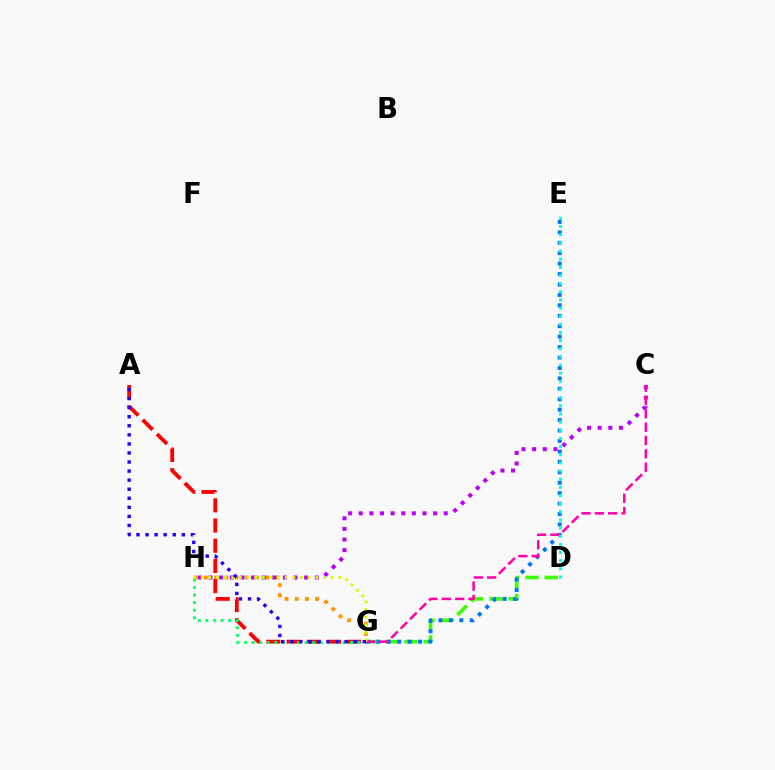{('G', 'H'): [{'color': '#ff9400', 'line_style': 'dotted', 'thickness': 2.77}, {'color': '#00ff5c', 'line_style': 'dotted', 'thickness': 2.06}, {'color': '#d1ff00', 'line_style': 'dotted', 'thickness': 2.08}], ('A', 'G'): [{'color': '#ff0000', 'line_style': 'dashed', 'thickness': 2.75}, {'color': '#2500ff', 'line_style': 'dotted', 'thickness': 2.46}], ('D', 'G'): [{'color': '#3dff00', 'line_style': 'dashed', 'thickness': 2.6}], ('E', 'G'): [{'color': '#0074ff', 'line_style': 'dotted', 'thickness': 2.83}], ('C', 'H'): [{'color': '#b900ff', 'line_style': 'dotted', 'thickness': 2.89}], ('C', 'G'): [{'color': '#ff00ac', 'line_style': 'dashed', 'thickness': 1.81}], ('D', 'E'): [{'color': '#00fff6', 'line_style': 'dotted', 'thickness': 2.21}]}